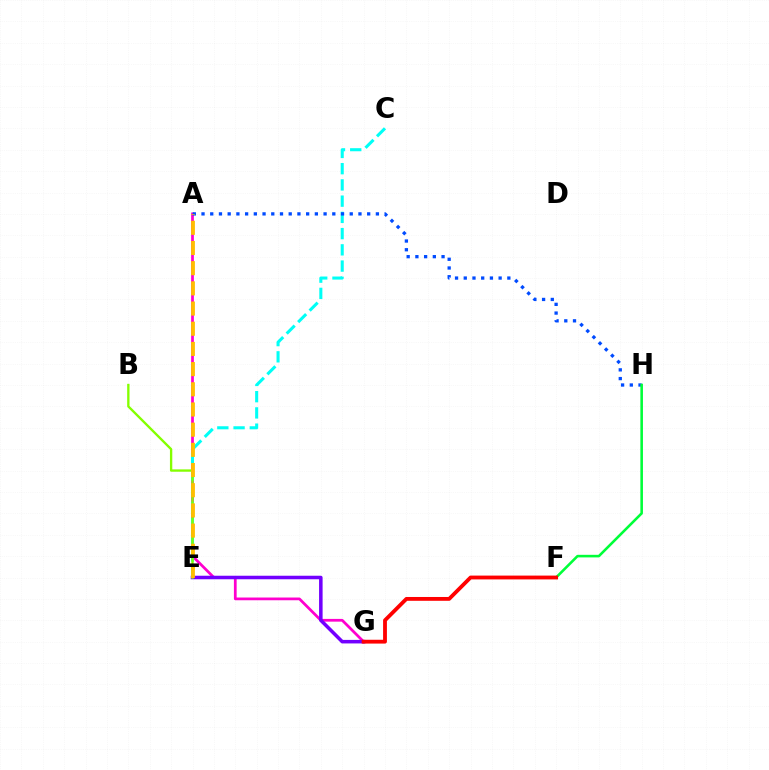{('A', 'G'): [{'color': '#ff00cf', 'line_style': 'solid', 'thickness': 1.97}], ('C', 'E'): [{'color': '#00fff6', 'line_style': 'dashed', 'thickness': 2.21}], ('A', 'H'): [{'color': '#004bff', 'line_style': 'dotted', 'thickness': 2.37}], ('F', 'H'): [{'color': '#00ff39', 'line_style': 'solid', 'thickness': 1.86}], ('E', 'G'): [{'color': '#7200ff', 'line_style': 'solid', 'thickness': 2.54}], ('B', 'E'): [{'color': '#84ff00', 'line_style': 'solid', 'thickness': 1.69}], ('F', 'G'): [{'color': '#ff0000', 'line_style': 'solid', 'thickness': 2.75}], ('A', 'E'): [{'color': '#ffbd00', 'line_style': 'dashed', 'thickness': 2.74}]}